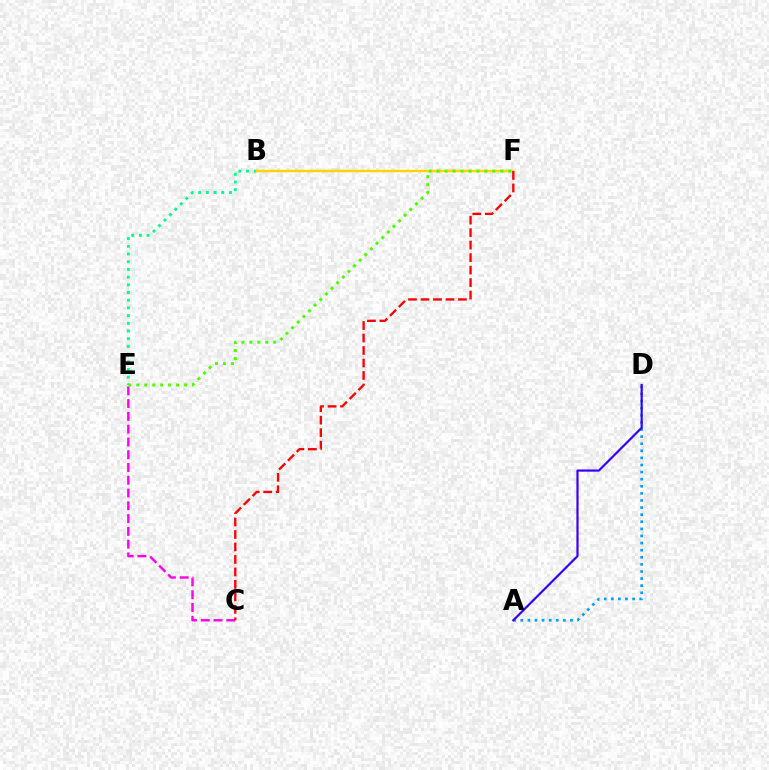{('A', 'D'): [{'color': '#009eff', 'line_style': 'dotted', 'thickness': 1.93}, {'color': '#3700ff', 'line_style': 'solid', 'thickness': 1.59}], ('B', 'E'): [{'color': '#00ff86', 'line_style': 'dotted', 'thickness': 2.09}], ('C', 'E'): [{'color': '#ff00ed', 'line_style': 'dashed', 'thickness': 1.74}], ('B', 'F'): [{'color': '#ffd500', 'line_style': 'solid', 'thickness': 1.79}], ('E', 'F'): [{'color': '#4fff00', 'line_style': 'dotted', 'thickness': 2.16}], ('C', 'F'): [{'color': '#ff0000', 'line_style': 'dashed', 'thickness': 1.7}]}